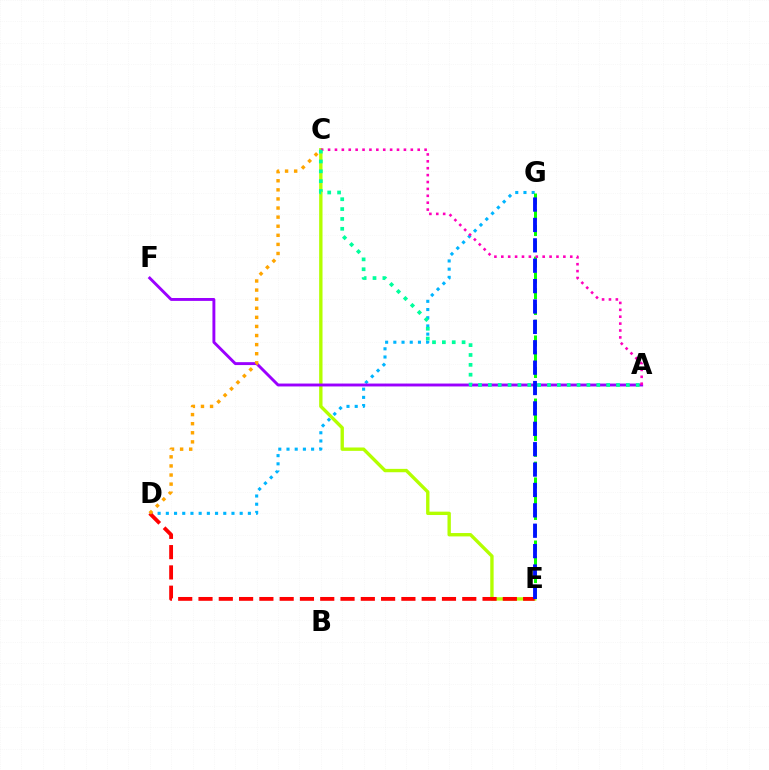{('D', 'G'): [{'color': '#00b5ff', 'line_style': 'dotted', 'thickness': 2.23}], ('C', 'E'): [{'color': '#b3ff00', 'line_style': 'solid', 'thickness': 2.42}], ('A', 'F'): [{'color': '#9b00ff', 'line_style': 'solid', 'thickness': 2.09}], ('D', 'E'): [{'color': '#ff0000', 'line_style': 'dashed', 'thickness': 2.76}], ('E', 'G'): [{'color': '#08ff00', 'line_style': 'dashed', 'thickness': 2.14}, {'color': '#0010ff', 'line_style': 'dashed', 'thickness': 2.77}], ('C', 'D'): [{'color': '#ffa500', 'line_style': 'dotted', 'thickness': 2.47}], ('A', 'C'): [{'color': '#ff00bd', 'line_style': 'dotted', 'thickness': 1.87}, {'color': '#00ff9d', 'line_style': 'dotted', 'thickness': 2.68}]}